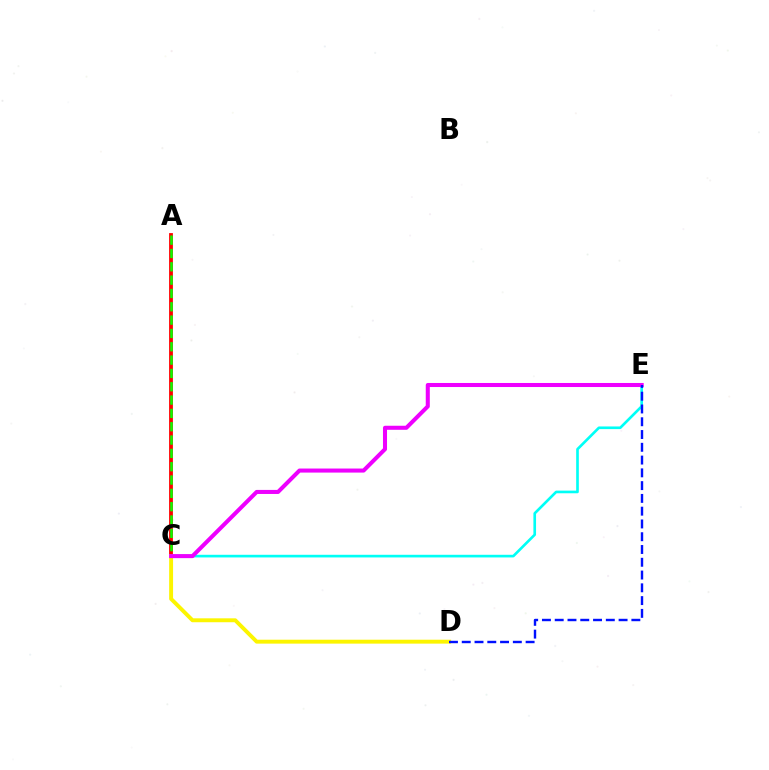{('A', 'C'): [{'color': '#ff0000', 'line_style': 'solid', 'thickness': 2.74}, {'color': '#08ff00', 'line_style': 'dashed', 'thickness': 1.81}], ('C', 'D'): [{'color': '#fcf500', 'line_style': 'solid', 'thickness': 2.82}], ('C', 'E'): [{'color': '#00fff6', 'line_style': 'solid', 'thickness': 1.91}, {'color': '#ee00ff', 'line_style': 'solid', 'thickness': 2.92}], ('D', 'E'): [{'color': '#0010ff', 'line_style': 'dashed', 'thickness': 1.74}]}